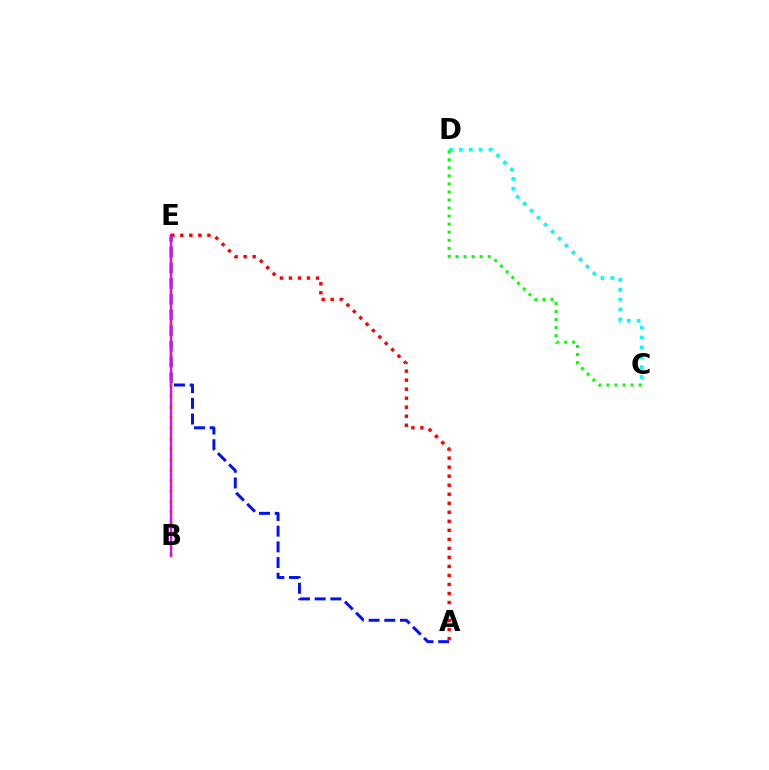{('C', 'D'): [{'color': '#00fff6', 'line_style': 'dotted', 'thickness': 2.68}, {'color': '#08ff00', 'line_style': 'dotted', 'thickness': 2.19}], ('B', 'E'): [{'color': '#fcf500', 'line_style': 'dotted', 'thickness': 2.85}, {'color': '#ee00ff', 'line_style': 'solid', 'thickness': 1.69}], ('A', 'E'): [{'color': '#0010ff', 'line_style': 'dashed', 'thickness': 2.13}, {'color': '#ff0000', 'line_style': 'dotted', 'thickness': 2.45}]}